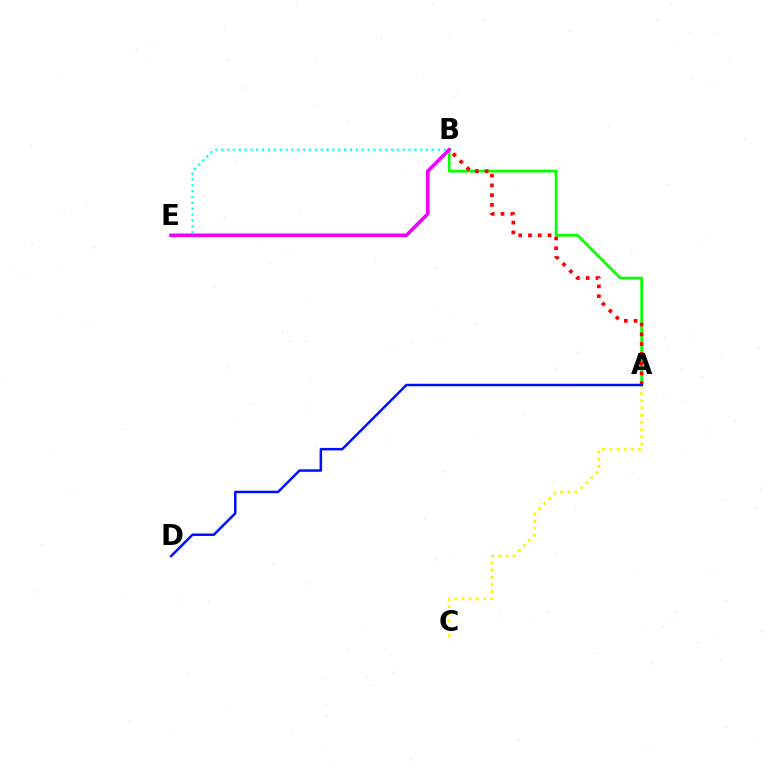{('A', 'B'): [{'color': '#08ff00', 'line_style': 'solid', 'thickness': 1.97}, {'color': '#ff0000', 'line_style': 'dotted', 'thickness': 2.65}], ('B', 'E'): [{'color': '#00fff6', 'line_style': 'dotted', 'thickness': 1.59}, {'color': '#ee00ff', 'line_style': 'solid', 'thickness': 2.55}], ('A', 'C'): [{'color': '#fcf500', 'line_style': 'dotted', 'thickness': 1.96}], ('A', 'D'): [{'color': '#0010ff', 'line_style': 'solid', 'thickness': 1.8}]}